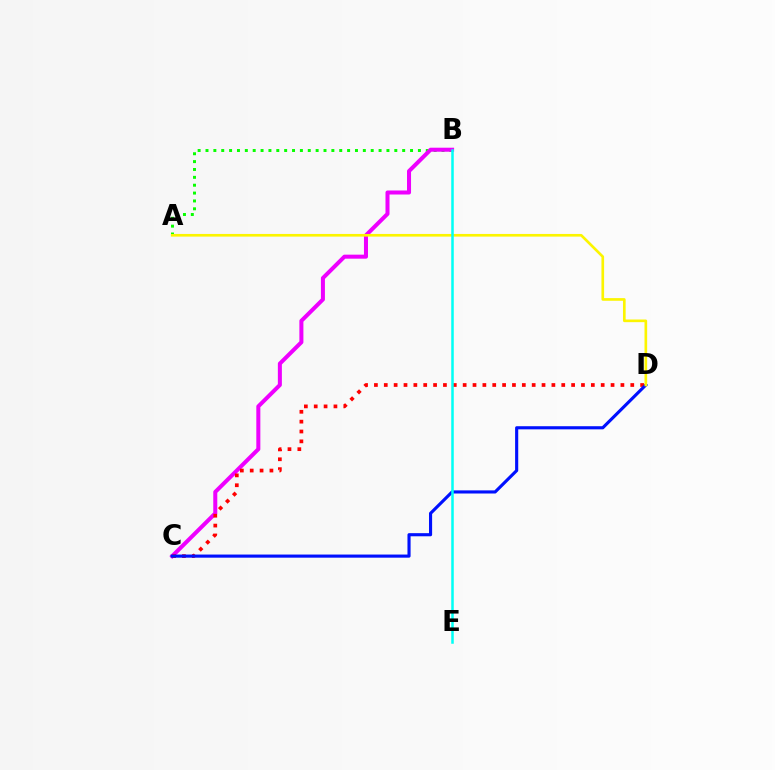{('A', 'B'): [{'color': '#08ff00', 'line_style': 'dotted', 'thickness': 2.14}], ('B', 'C'): [{'color': '#ee00ff', 'line_style': 'solid', 'thickness': 2.9}], ('C', 'D'): [{'color': '#ff0000', 'line_style': 'dotted', 'thickness': 2.68}, {'color': '#0010ff', 'line_style': 'solid', 'thickness': 2.25}], ('A', 'D'): [{'color': '#fcf500', 'line_style': 'solid', 'thickness': 1.91}], ('B', 'E'): [{'color': '#00fff6', 'line_style': 'solid', 'thickness': 1.82}]}